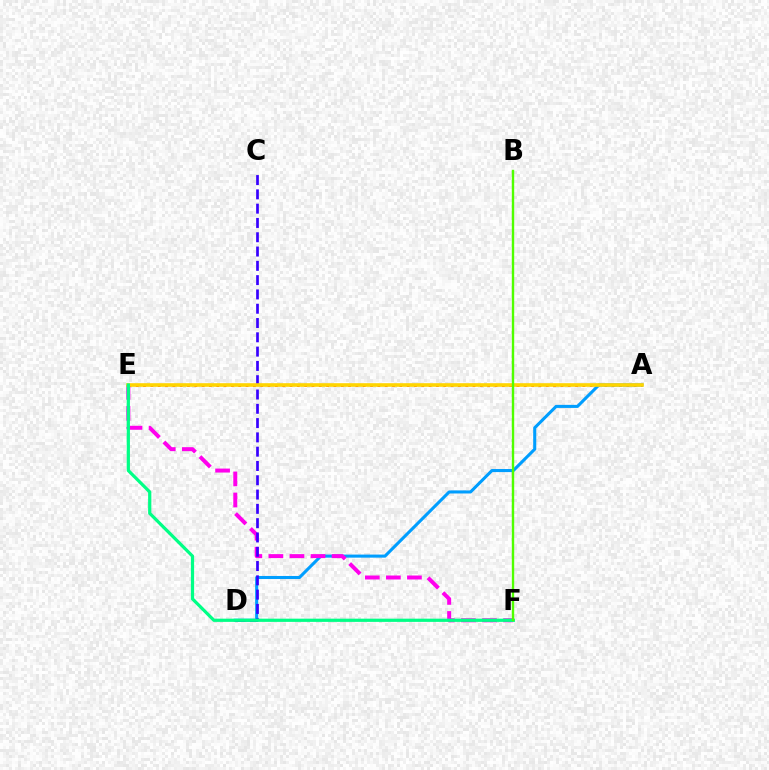{('A', 'E'): [{'color': '#ff0000', 'line_style': 'dotted', 'thickness': 1.99}, {'color': '#ffd500', 'line_style': 'solid', 'thickness': 2.6}], ('A', 'D'): [{'color': '#009eff', 'line_style': 'solid', 'thickness': 2.21}], ('E', 'F'): [{'color': '#ff00ed', 'line_style': 'dashed', 'thickness': 2.86}, {'color': '#00ff86', 'line_style': 'solid', 'thickness': 2.32}], ('C', 'D'): [{'color': '#3700ff', 'line_style': 'dashed', 'thickness': 1.94}], ('B', 'F'): [{'color': '#4fff00', 'line_style': 'solid', 'thickness': 1.72}]}